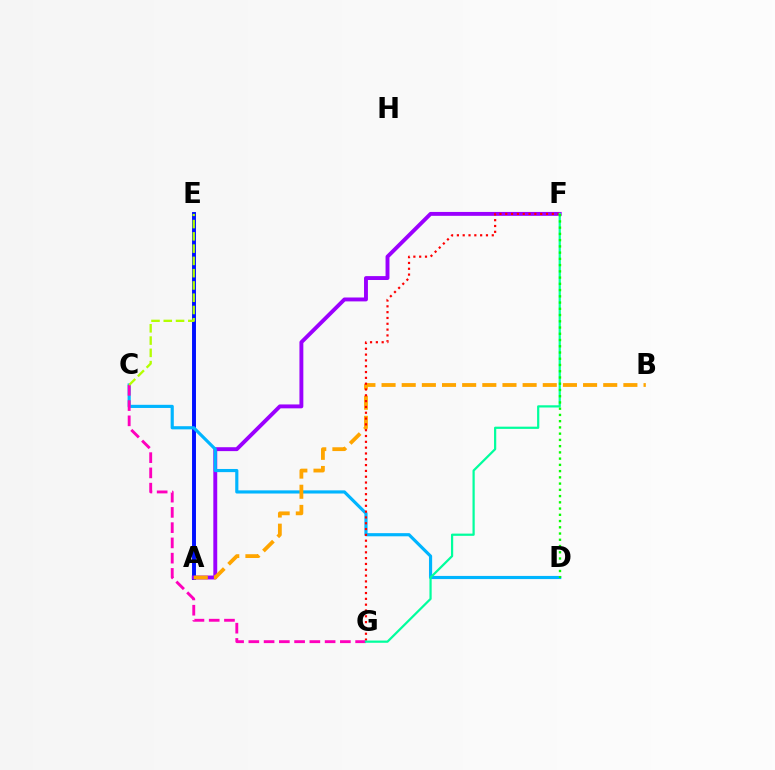{('A', 'E'): [{'color': '#0010ff', 'line_style': 'solid', 'thickness': 2.83}], ('A', 'F'): [{'color': '#9b00ff', 'line_style': 'solid', 'thickness': 2.81}], ('C', 'D'): [{'color': '#00b5ff', 'line_style': 'solid', 'thickness': 2.27}], ('A', 'B'): [{'color': '#ffa500', 'line_style': 'dashed', 'thickness': 2.74}], ('F', 'G'): [{'color': '#ff0000', 'line_style': 'dotted', 'thickness': 1.58}, {'color': '#00ff9d', 'line_style': 'solid', 'thickness': 1.6}], ('C', 'G'): [{'color': '#ff00bd', 'line_style': 'dashed', 'thickness': 2.07}], ('D', 'F'): [{'color': '#08ff00', 'line_style': 'dotted', 'thickness': 1.7}], ('C', 'E'): [{'color': '#b3ff00', 'line_style': 'dashed', 'thickness': 1.67}]}